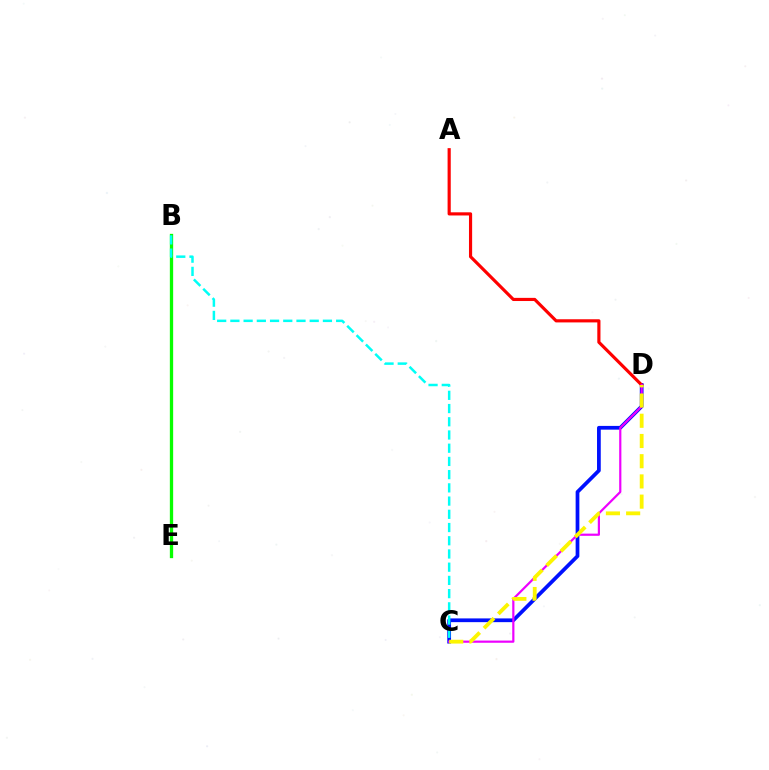{('C', 'D'): [{'color': '#0010ff', 'line_style': 'solid', 'thickness': 2.69}, {'color': '#ee00ff', 'line_style': 'solid', 'thickness': 1.58}, {'color': '#fcf500', 'line_style': 'dashed', 'thickness': 2.75}], ('A', 'D'): [{'color': '#ff0000', 'line_style': 'solid', 'thickness': 2.27}], ('B', 'E'): [{'color': '#08ff00', 'line_style': 'solid', 'thickness': 2.38}], ('B', 'C'): [{'color': '#00fff6', 'line_style': 'dashed', 'thickness': 1.8}]}